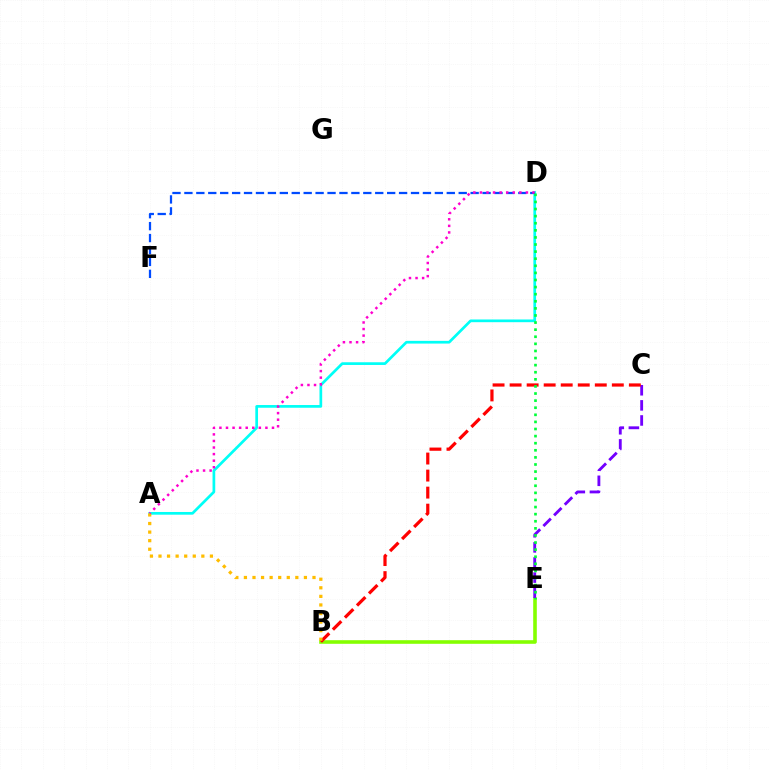{('A', 'D'): [{'color': '#00fff6', 'line_style': 'solid', 'thickness': 1.95}, {'color': '#ff00cf', 'line_style': 'dotted', 'thickness': 1.79}], ('D', 'F'): [{'color': '#004bff', 'line_style': 'dashed', 'thickness': 1.62}], ('B', 'E'): [{'color': '#84ff00', 'line_style': 'solid', 'thickness': 2.59}], ('C', 'E'): [{'color': '#7200ff', 'line_style': 'dashed', 'thickness': 2.05}], ('B', 'C'): [{'color': '#ff0000', 'line_style': 'dashed', 'thickness': 2.31}], ('A', 'B'): [{'color': '#ffbd00', 'line_style': 'dotted', 'thickness': 2.33}], ('D', 'E'): [{'color': '#00ff39', 'line_style': 'dotted', 'thickness': 1.93}]}